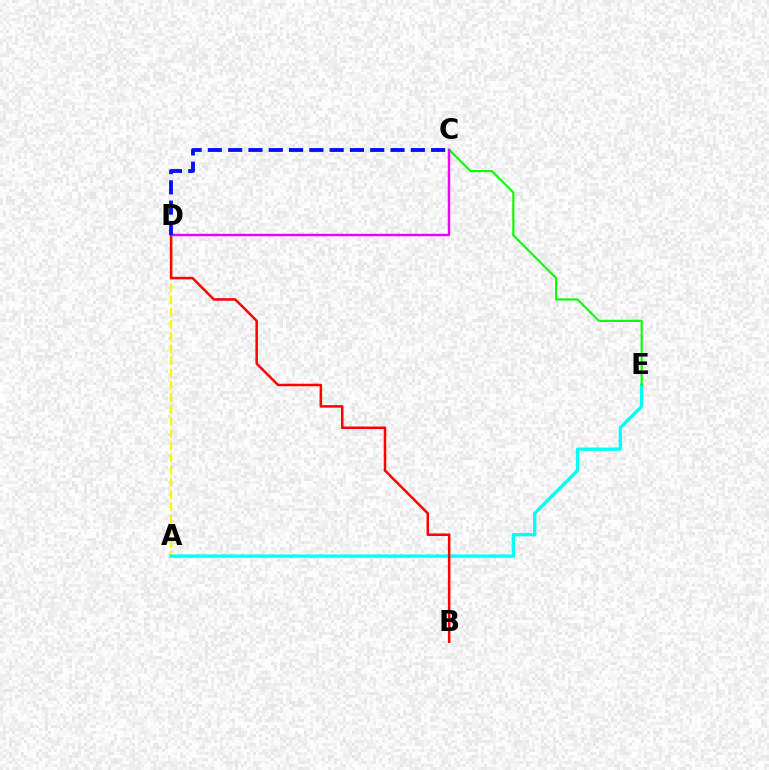{('A', 'D'): [{'color': '#fcf500', 'line_style': 'dashed', 'thickness': 1.65}], ('A', 'E'): [{'color': '#00fff6', 'line_style': 'solid', 'thickness': 2.37}], ('C', 'E'): [{'color': '#08ff00', 'line_style': 'solid', 'thickness': 1.55}], ('C', 'D'): [{'color': '#ee00ff', 'line_style': 'solid', 'thickness': 1.77}, {'color': '#0010ff', 'line_style': 'dashed', 'thickness': 2.76}], ('B', 'D'): [{'color': '#ff0000', 'line_style': 'solid', 'thickness': 1.81}]}